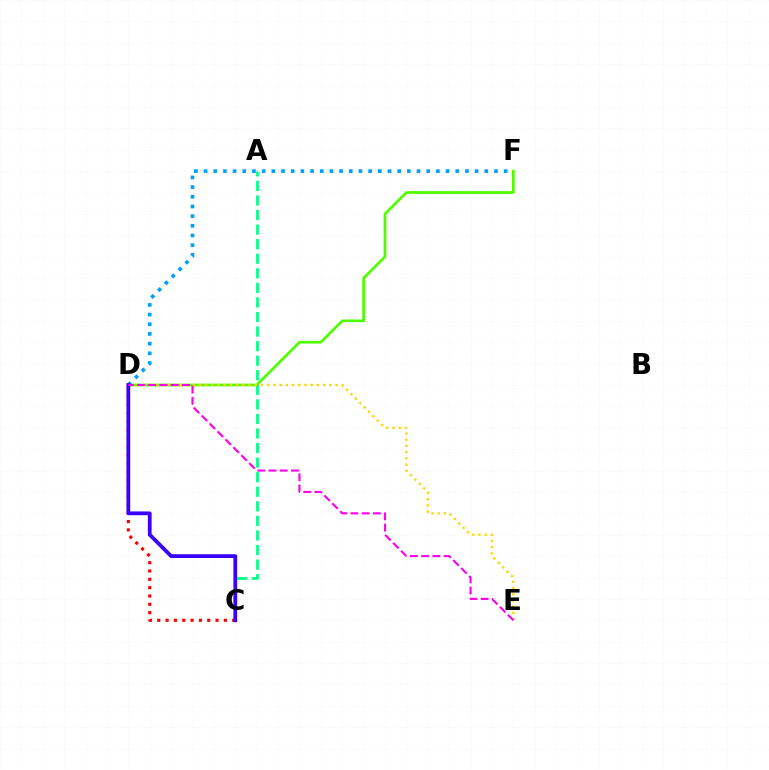{('D', 'F'): [{'color': '#4fff00', 'line_style': 'solid', 'thickness': 1.94}, {'color': '#009eff', 'line_style': 'dotted', 'thickness': 2.63}], ('C', 'D'): [{'color': '#ff0000', 'line_style': 'dotted', 'thickness': 2.26}, {'color': '#3700ff', 'line_style': 'solid', 'thickness': 2.72}], ('A', 'C'): [{'color': '#00ff86', 'line_style': 'dashed', 'thickness': 1.98}], ('D', 'E'): [{'color': '#ffd500', 'line_style': 'dotted', 'thickness': 1.69}, {'color': '#ff00ed', 'line_style': 'dashed', 'thickness': 1.52}]}